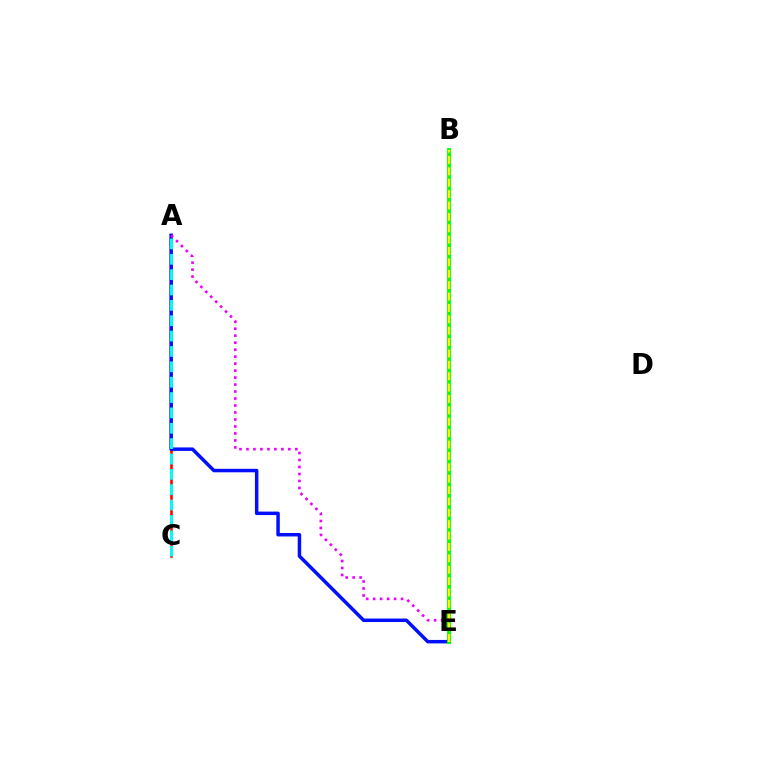{('A', 'C'): [{'color': '#ff0000', 'line_style': 'solid', 'thickness': 1.87}, {'color': '#00fff6', 'line_style': 'dashed', 'thickness': 2.09}], ('A', 'E'): [{'color': '#0010ff', 'line_style': 'solid', 'thickness': 2.51}, {'color': '#ee00ff', 'line_style': 'dotted', 'thickness': 1.9}], ('B', 'E'): [{'color': '#08ff00', 'line_style': 'solid', 'thickness': 2.81}, {'color': '#fcf500', 'line_style': 'dashed', 'thickness': 1.55}]}